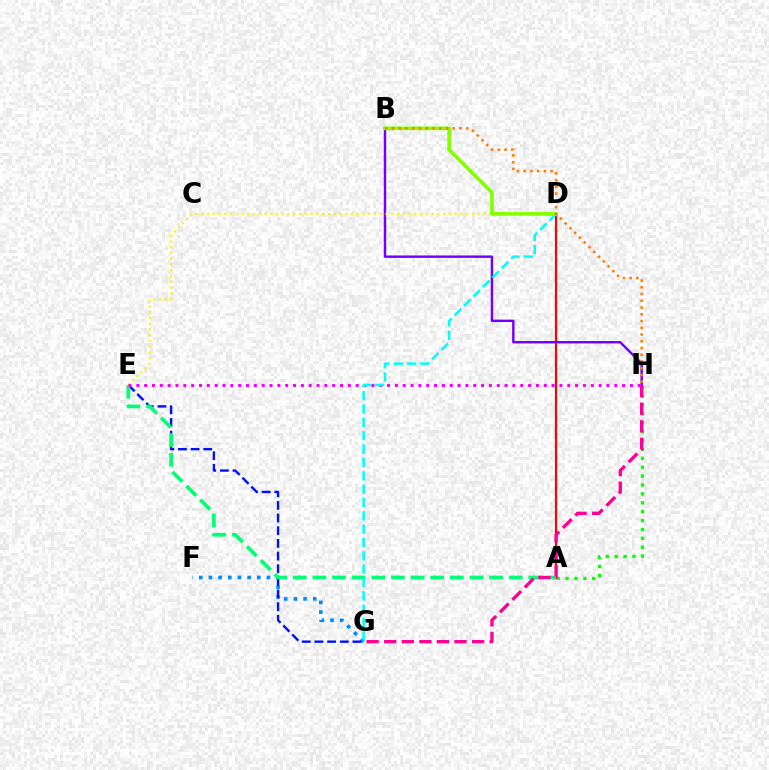{('F', 'G'): [{'color': '#008cff', 'line_style': 'dotted', 'thickness': 2.63}], ('A', 'H'): [{'color': '#08ff00', 'line_style': 'dotted', 'thickness': 2.42}], ('E', 'G'): [{'color': '#0010ff', 'line_style': 'dashed', 'thickness': 1.72}], ('A', 'D'): [{'color': '#ff0000', 'line_style': 'solid', 'thickness': 1.58}], ('B', 'H'): [{'color': '#7200ff', 'line_style': 'solid', 'thickness': 1.75}, {'color': '#ff7c00', 'line_style': 'dotted', 'thickness': 1.83}], ('D', 'E'): [{'color': '#fcf500', 'line_style': 'dotted', 'thickness': 1.56}], ('A', 'E'): [{'color': '#00ff74', 'line_style': 'dashed', 'thickness': 2.67}], ('G', 'H'): [{'color': '#ff0094', 'line_style': 'dashed', 'thickness': 2.39}], ('E', 'H'): [{'color': '#ee00ff', 'line_style': 'dotted', 'thickness': 2.13}], ('D', 'G'): [{'color': '#00fff6', 'line_style': 'dashed', 'thickness': 1.81}], ('B', 'D'): [{'color': '#84ff00', 'line_style': 'solid', 'thickness': 2.64}]}